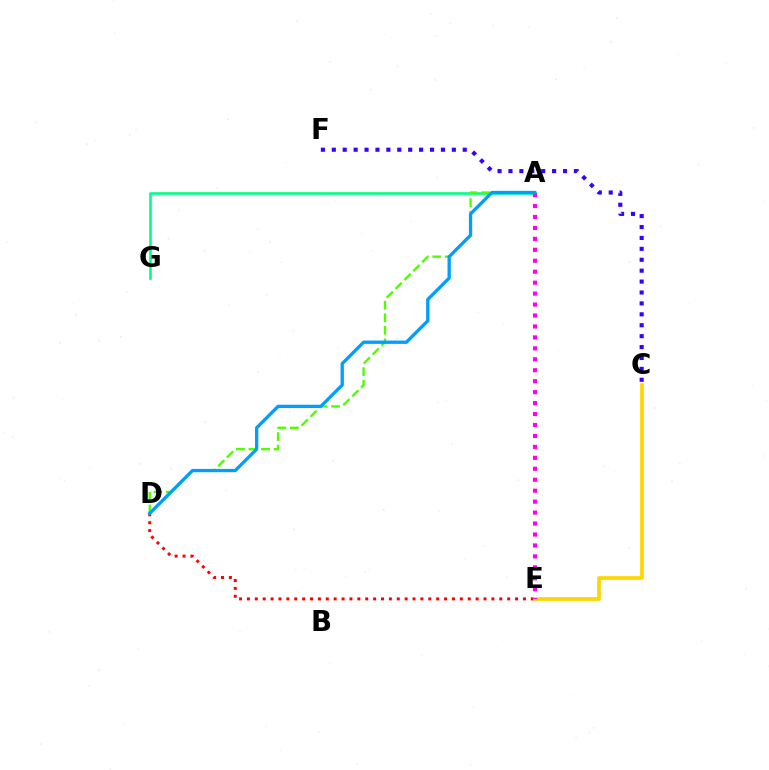{('A', 'G'): [{'color': '#00ff86', 'line_style': 'solid', 'thickness': 1.88}], ('D', 'E'): [{'color': '#ff0000', 'line_style': 'dotted', 'thickness': 2.14}], ('C', 'E'): [{'color': '#ffd500', 'line_style': 'solid', 'thickness': 2.66}], ('A', 'D'): [{'color': '#4fff00', 'line_style': 'dashed', 'thickness': 1.7}, {'color': '#009eff', 'line_style': 'solid', 'thickness': 2.38}], ('C', 'F'): [{'color': '#3700ff', 'line_style': 'dotted', 'thickness': 2.96}], ('A', 'E'): [{'color': '#ff00ed', 'line_style': 'dotted', 'thickness': 2.97}]}